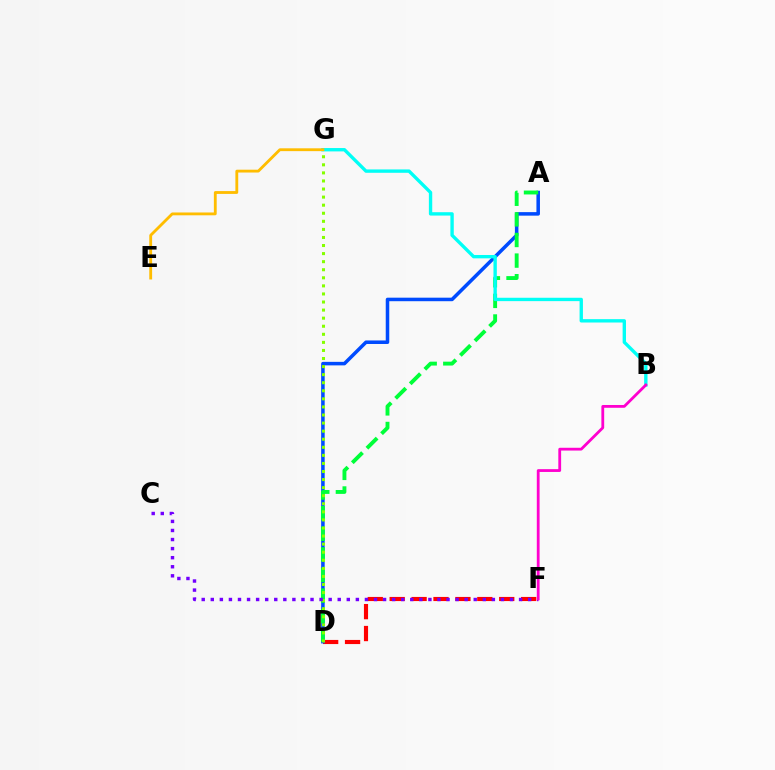{('D', 'F'): [{'color': '#ff0000', 'line_style': 'dashed', 'thickness': 2.98}], ('A', 'D'): [{'color': '#004bff', 'line_style': 'solid', 'thickness': 2.54}, {'color': '#00ff39', 'line_style': 'dashed', 'thickness': 2.8}], ('B', 'G'): [{'color': '#00fff6', 'line_style': 'solid', 'thickness': 2.42}], ('D', 'G'): [{'color': '#84ff00', 'line_style': 'dotted', 'thickness': 2.19}], ('E', 'G'): [{'color': '#ffbd00', 'line_style': 'solid', 'thickness': 2.04}], ('C', 'F'): [{'color': '#7200ff', 'line_style': 'dotted', 'thickness': 2.46}], ('B', 'F'): [{'color': '#ff00cf', 'line_style': 'solid', 'thickness': 2.01}]}